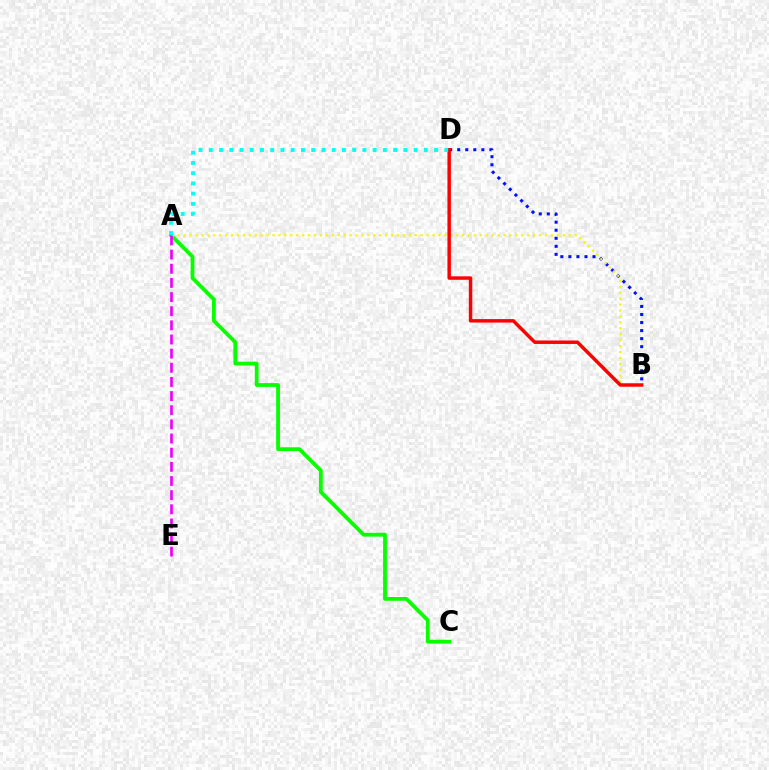{('B', 'D'): [{'color': '#0010ff', 'line_style': 'dotted', 'thickness': 2.19}, {'color': '#ff0000', 'line_style': 'solid', 'thickness': 2.49}], ('A', 'C'): [{'color': '#08ff00', 'line_style': 'solid', 'thickness': 2.73}], ('A', 'B'): [{'color': '#fcf500', 'line_style': 'dotted', 'thickness': 1.61}], ('A', 'E'): [{'color': '#ee00ff', 'line_style': 'dashed', 'thickness': 1.92}], ('A', 'D'): [{'color': '#00fff6', 'line_style': 'dotted', 'thickness': 2.78}]}